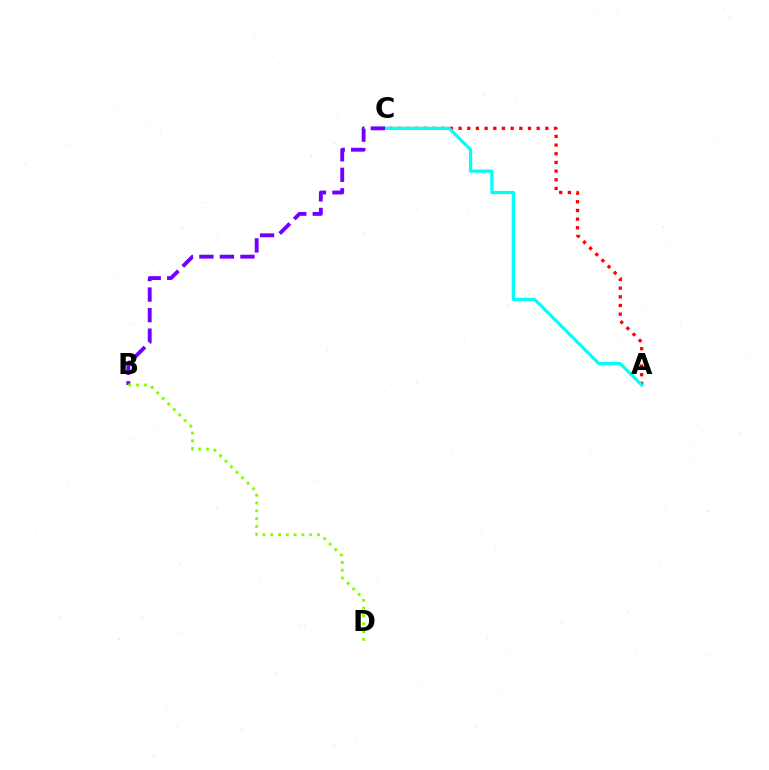{('A', 'C'): [{'color': '#ff0000', 'line_style': 'dotted', 'thickness': 2.36}, {'color': '#00fff6', 'line_style': 'solid', 'thickness': 2.33}], ('B', 'C'): [{'color': '#7200ff', 'line_style': 'dashed', 'thickness': 2.79}], ('B', 'D'): [{'color': '#84ff00', 'line_style': 'dotted', 'thickness': 2.12}]}